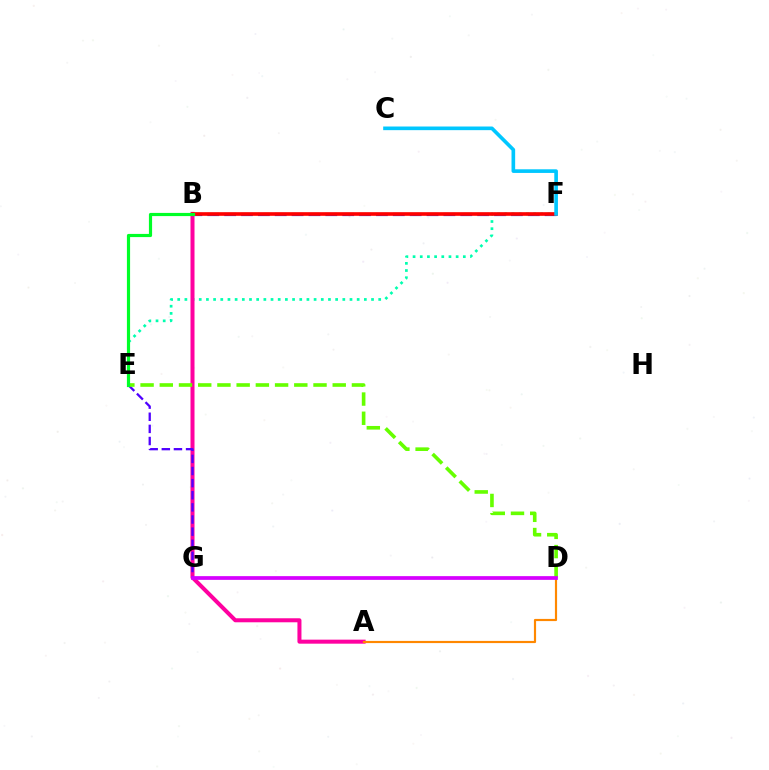{('B', 'F'): [{'color': '#003fff', 'line_style': 'dashed', 'thickness': 2.29}, {'color': '#eeff00', 'line_style': 'dashed', 'thickness': 1.6}, {'color': '#ff0000', 'line_style': 'solid', 'thickness': 2.61}], ('E', 'F'): [{'color': '#00ffaf', 'line_style': 'dotted', 'thickness': 1.95}], ('A', 'B'): [{'color': '#ff00a0', 'line_style': 'solid', 'thickness': 2.9}], ('E', 'G'): [{'color': '#4f00ff', 'line_style': 'dashed', 'thickness': 1.65}], ('A', 'D'): [{'color': '#ff8800', 'line_style': 'solid', 'thickness': 1.57}], ('D', 'E'): [{'color': '#66ff00', 'line_style': 'dashed', 'thickness': 2.61}], ('C', 'F'): [{'color': '#00c7ff', 'line_style': 'solid', 'thickness': 2.62}], ('D', 'G'): [{'color': '#d600ff', 'line_style': 'solid', 'thickness': 2.68}], ('B', 'E'): [{'color': '#00ff27', 'line_style': 'solid', 'thickness': 2.29}]}